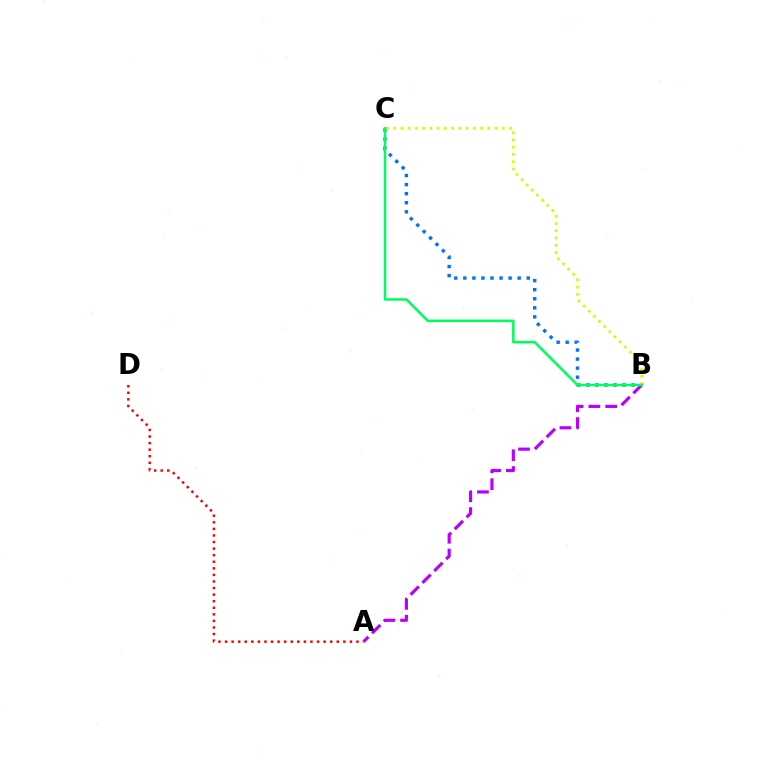{('B', 'C'): [{'color': '#0074ff', 'line_style': 'dotted', 'thickness': 2.46}, {'color': '#d1ff00', 'line_style': 'dotted', 'thickness': 1.97}, {'color': '#00ff5c', 'line_style': 'solid', 'thickness': 1.82}], ('A', 'B'): [{'color': '#b900ff', 'line_style': 'dashed', 'thickness': 2.28}], ('A', 'D'): [{'color': '#ff0000', 'line_style': 'dotted', 'thickness': 1.79}]}